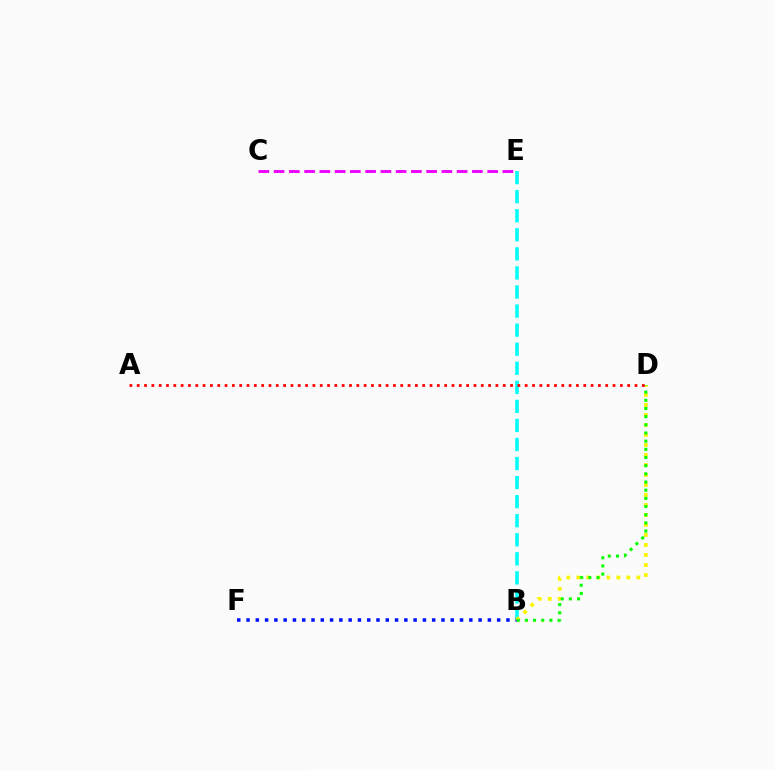{('C', 'E'): [{'color': '#ee00ff', 'line_style': 'dashed', 'thickness': 2.07}], ('B', 'E'): [{'color': '#00fff6', 'line_style': 'dashed', 'thickness': 2.59}], ('B', 'F'): [{'color': '#0010ff', 'line_style': 'dotted', 'thickness': 2.52}], ('B', 'D'): [{'color': '#fcf500', 'line_style': 'dotted', 'thickness': 2.72}, {'color': '#08ff00', 'line_style': 'dotted', 'thickness': 2.22}], ('A', 'D'): [{'color': '#ff0000', 'line_style': 'dotted', 'thickness': 1.99}]}